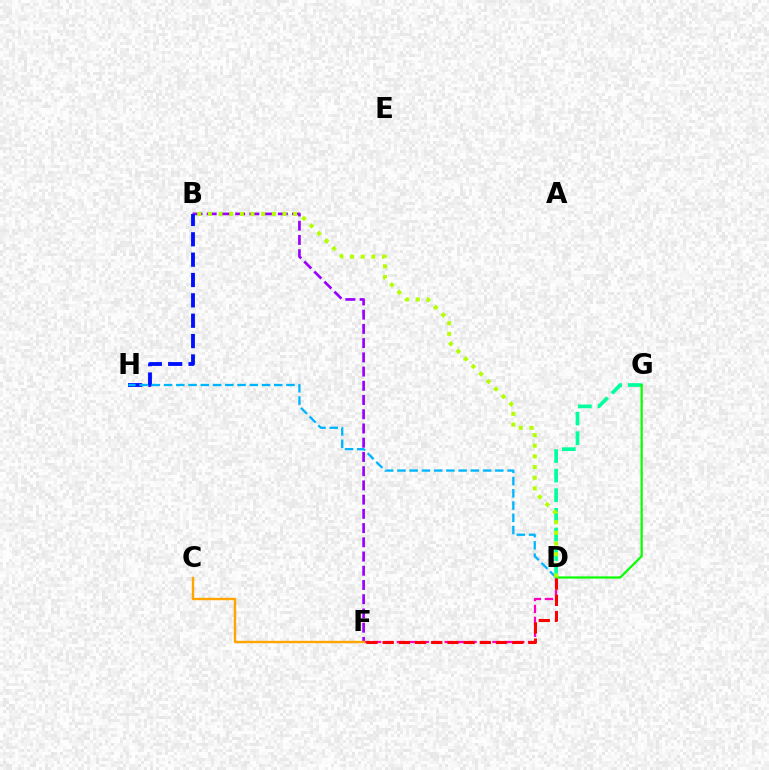{('B', 'F'): [{'color': '#9b00ff', 'line_style': 'dashed', 'thickness': 1.93}], ('B', 'H'): [{'color': '#0010ff', 'line_style': 'dashed', 'thickness': 2.77}], ('D', 'F'): [{'color': '#ff00bd', 'line_style': 'dashed', 'thickness': 1.62}, {'color': '#ff0000', 'line_style': 'dashed', 'thickness': 2.2}], ('C', 'F'): [{'color': '#ffa500', 'line_style': 'solid', 'thickness': 1.73}], ('D', 'G'): [{'color': '#00ff9d', 'line_style': 'dashed', 'thickness': 2.66}, {'color': '#08ff00', 'line_style': 'solid', 'thickness': 1.6}], ('D', 'H'): [{'color': '#00b5ff', 'line_style': 'dashed', 'thickness': 1.66}], ('B', 'D'): [{'color': '#b3ff00', 'line_style': 'dotted', 'thickness': 2.9}]}